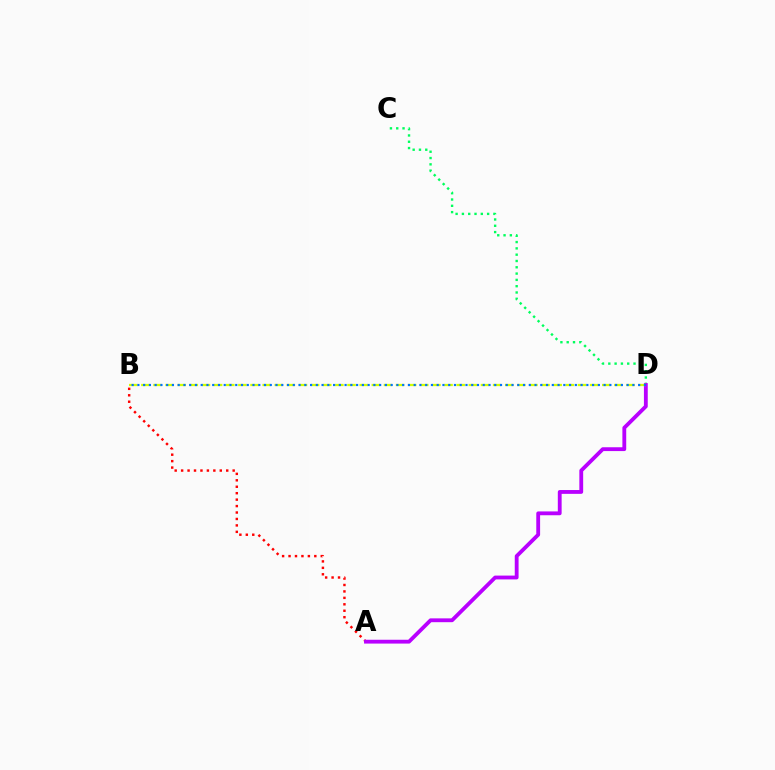{('A', 'B'): [{'color': '#ff0000', 'line_style': 'dotted', 'thickness': 1.75}], ('C', 'D'): [{'color': '#00ff5c', 'line_style': 'dotted', 'thickness': 1.71}], ('A', 'D'): [{'color': '#b900ff', 'line_style': 'solid', 'thickness': 2.75}], ('B', 'D'): [{'color': '#d1ff00', 'line_style': 'dashed', 'thickness': 1.65}, {'color': '#0074ff', 'line_style': 'dotted', 'thickness': 1.56}]}